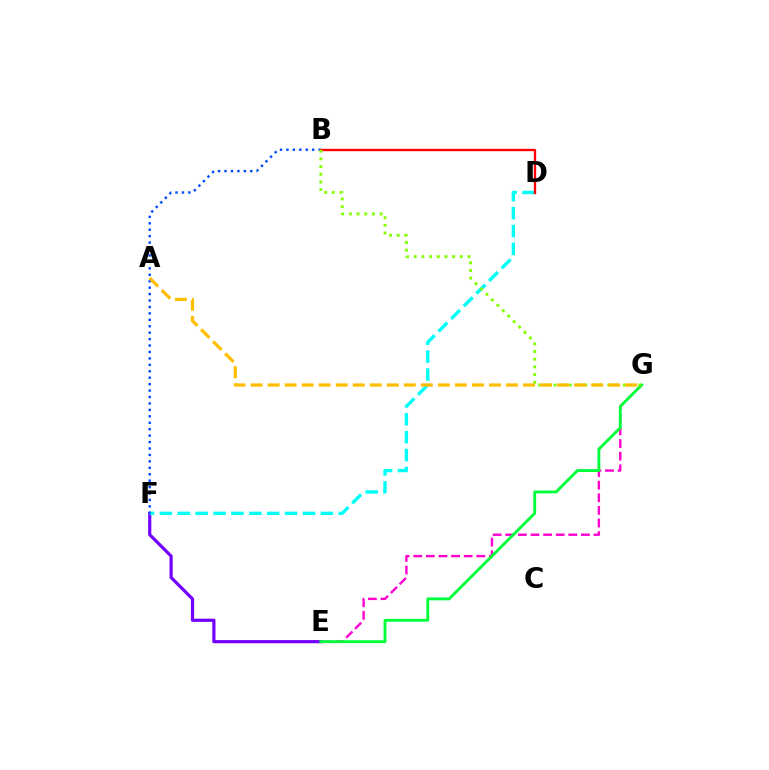{('E', 'G'): [{'color': '#ff00cf', 'line_style': 'dashed', 'thickness': 1.71}, {'color': '#00ff39', 'line_style': 'solid', 'thickness': 2.06}], ('E', 'F'): [{'color': '#7200ff', 'line_style': 'solid', 'thickness': 2.29}], ('D', 'F'): [{'color': '#00fff6', 'line_style': 'dashed', 'thickness': 2.43}], ('B', 'F'): [{'color': '#004bff', 'line_style': 'dotted', 'thickness': 1.75}], ('B', 'D'): [{'color': '#ff0000', 'line_style': 'solid', 'thickness': 1.7}], ('B', 'G'): [{'color': '#84ff00', 'line_style': 'dotted', 'thickness': 2.09}], ('A', 'G'): [{'color': '#ffbd00', 'line_style': 'dashed', 'thickness': 2.31}]}